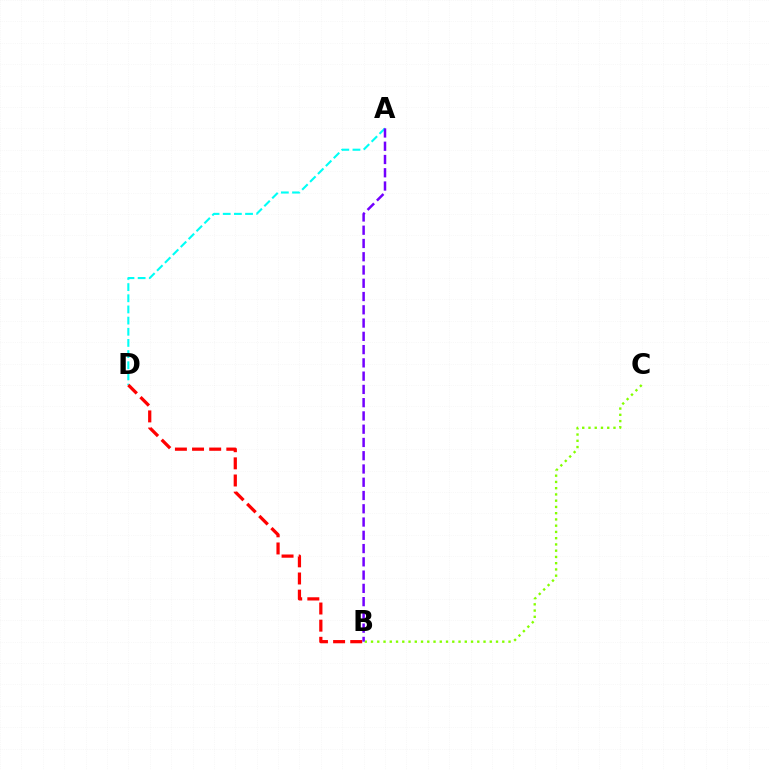{('A', 'D'): [{'color': '#00fff6', 'line_style': 'dashed', 'thickness': 1.52}], ('B', 'D'): [{'color': '#ff0000', 'line_style': 'dashed', 'thickness': 2.33}], ('B', 'C'): [{'color': '#84ff00', 'line_style': 'dotted', 'thickness': 1.7}], ('A', 'B'): [{'color': '#7200ff', 'line_style': 'dashed', 'thickness': 1.8}]}